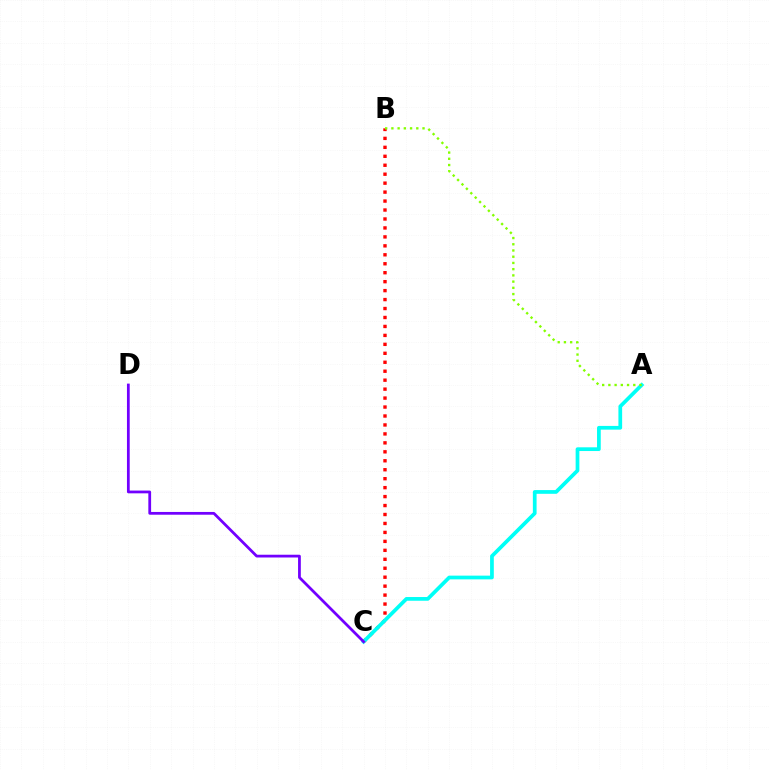{('B', 'C'): [{'color': '#ff0000', 'line_style': 'dotted', 'thickness': 2.43}], ('A', 'C'): [{'color': '#00fff6', 'line_style': 'solid', 'thickness': 2.68}], ('A', 'B'): [{'color': '#84ff00', 'line_style': 'dotted', 'thickness': 1.69}], ('C', 'D'): [{'color': '#7200ff', 'line_style': 'solid', 'thickness': 1.99}]}